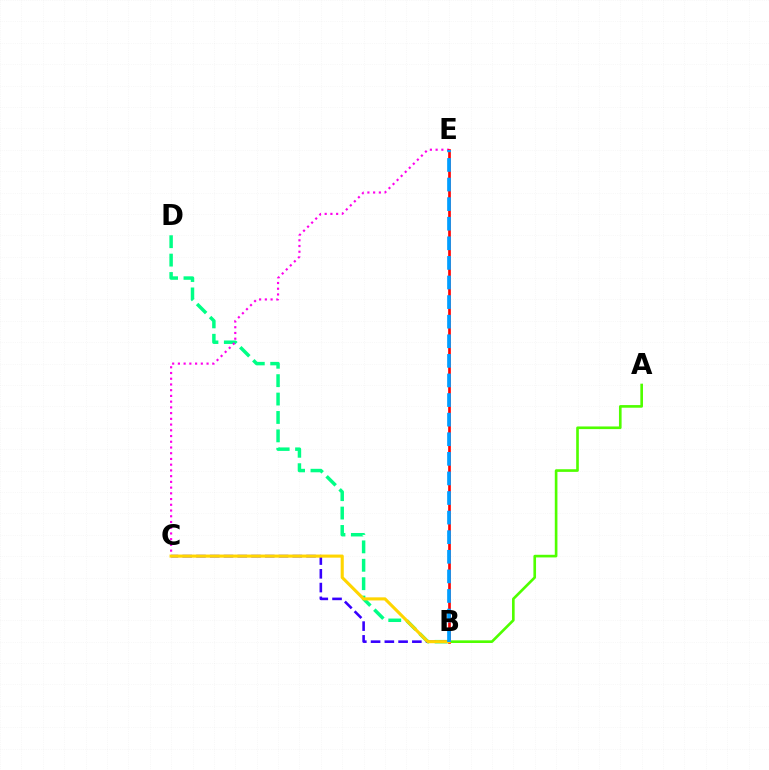{('B', 'D'): [{'color': '#00ff86', 'line_style': 'dashed', 'thickness': 2.5}], ('C', 'E'): [{'color': '#ff00ed', 'line_style': 'dotted', 'thickness': 1.56}], ('A', 'B'): [{'color': '#4fff00', 'line_style': 'solid', 'thickness': 1.9}], ('B', 'E'): [{'color': '#ff0000', 'line_style': 'solid', 'thickness': 1.92}, {'color': '#009eff', 'line_style': 'dashed', 'thickness': 2.66}], ('B', 'C'): [{'color': '#3700ff', 'line_style': 'dashed', 'thickness': 1.87}, {'color': '#ffd500', 'line_style': 'solid', 'thickness': 2.23}]}